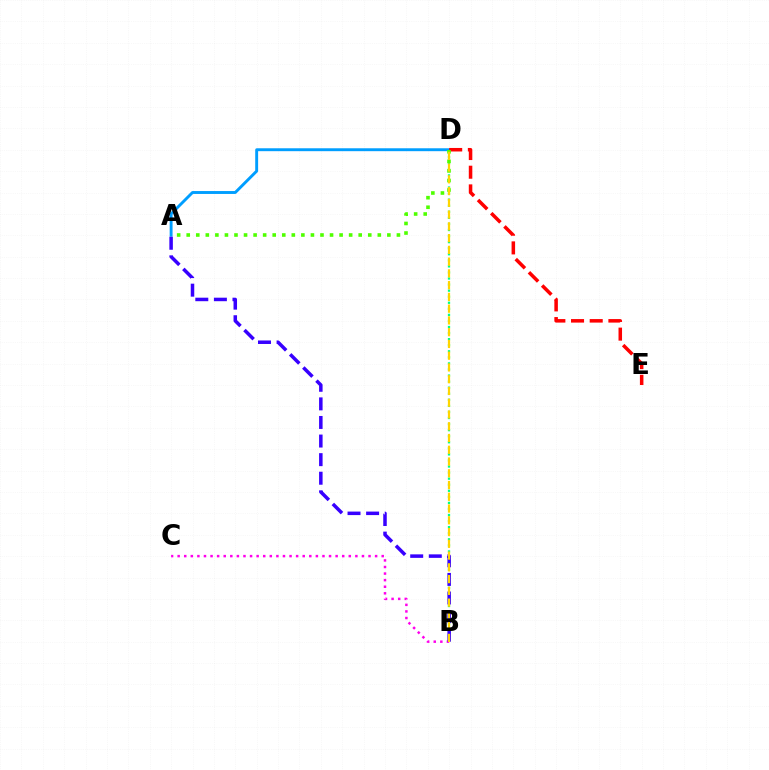{('A', 'D'): [{'color': '#009eff', 'line_style': 'solid', 'thickness': 2.09}, {'color': '#4fff00', 'line_style': 'dotted', 'thickness': 2.6}], ('B', 'D'): [{'color': '#00ff86', 'line_style': 'dotted', 'thickness': 1.65}, {'color': '#ffd500', 'line_style': 'dashed', 'thickness': 1.6}], ('D', 'E'): [{'color': '#ff0000', 'line_style': 'dashed', 'thickness': 2.54}], ('B', 'C'): [{'color': '#ff00ed', 'line_style': 'dotted', 'thickness': 1.79}], ('A', 'B'): [{'color': '#3700ff', 'line_style': 'dashed', 'thickness': 2.53}]}